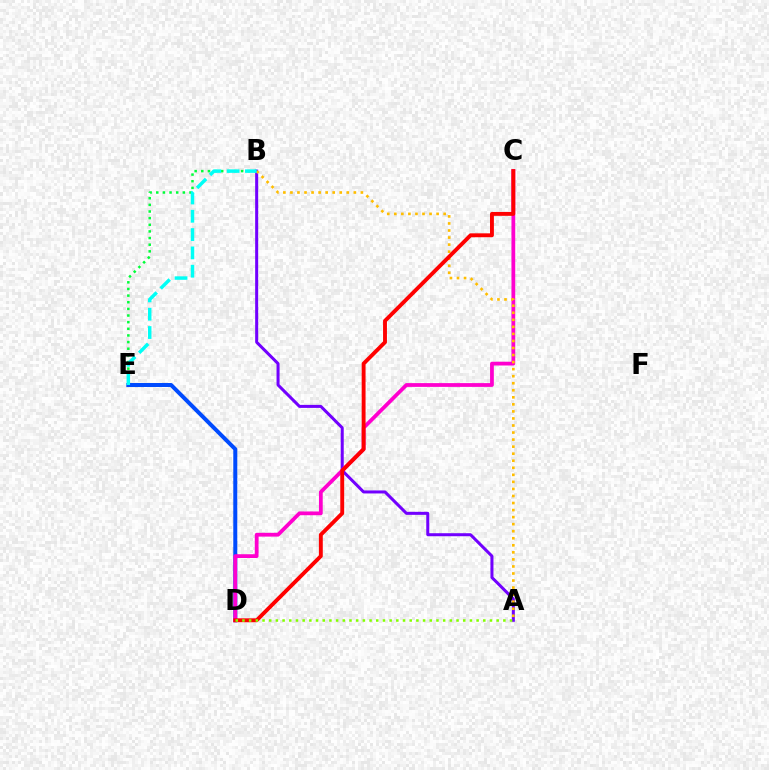{('B', 'E'): [{'color': '#00ff39', 'line_style': 'dotted', 'thickness': 1.8}, {'color': '#00fff6', 'line_style': 'dashed', 'thickness': 2.49}], ('A', 'B'): [{'color': '#7200ff', 'line_style': 'solid', 'thickness': 2.18}, {'color': '#ffbd00', 'line_style': 'dotted', 'thickness': 1.91}], ('D', 'E'): [{'color': '#004bff', 'line_style': 'solid', 'thickness': 2.87}], ('C', 'D'): [{'color': '#ff00cf', 'line_style': 'solid', 'thickness': 2.71}, {'color': '#ff0000', 'line_style': 'solid', 'thickness': 2.8}], ('A', 'D'): [{'color': '#84ff00', 'line_style': 'dotted', 'thickness': 1.82}]}